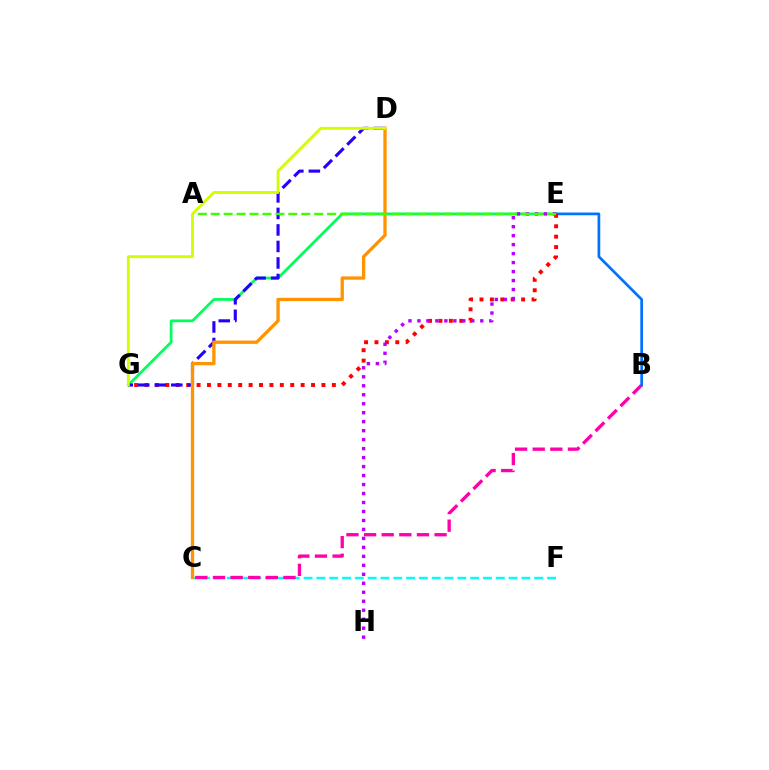{('C', 'F'): [{'color': '#00fff6', 'line_style': 'dashed', 'thickness': 1.74}], ('B', 'C'): [{'color': '#ff00ac', 'line_style': 'dashed', 'thickness': 2.39}], ('E', 'G'): [{'color': '#00ff5c', 'line_style': 'solid', 'thickness': 1.98}, {'color': '#ff0000', 'line_style': 'dotted', 'thickness': 2.83}], ('B', 'E'): [{'color': '#0074ff', 'line_style': 'solid', 'thickness': 1.97}], ('E', 'H'): [{'color': '#b900ff', 'line_style': 'dotted', 'thickness': 2.44}], ('D', 'G'): [{'color': '#2500ff', 'line_style': 'dashed', 'thickness': 2.24}, {'color': '#d1ff00', 'line_style': 'solid', 'thickness': 2.07}], ('C', 'D'): [{'color': '#ff9400', 'line_style': 'solid', 'thickness': 2.39}], ('A', 'E'): [{'color': '#3dff00', 'line_style': 'dashed', 'thickness': 1.76}]}